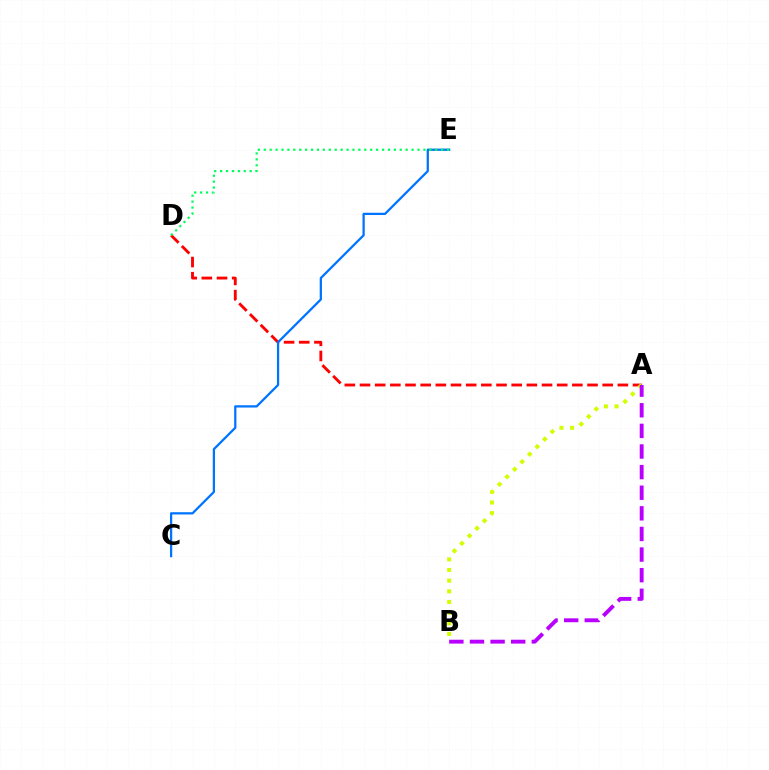{('A', 'D'): [{'color': '#ff0000', 'line_style': 'dashed', 'thickness': 2.06}], ('A', 'B'): [{'color': '#d1ff00', 'line_style': 'dotted', 'thickness': 2.9}, {'color': '#b900ff', 'line_style': 'dashed', 'thickness': 2.8}], ('C', 'E'): [{'color': '#0074ff', 'line_style': 'solid', 'thickness': 1.63}], ('D', 'E'): [{'color': '#00ff5c', 'line_style': 'dotted', 'thickness': 1.61}]}